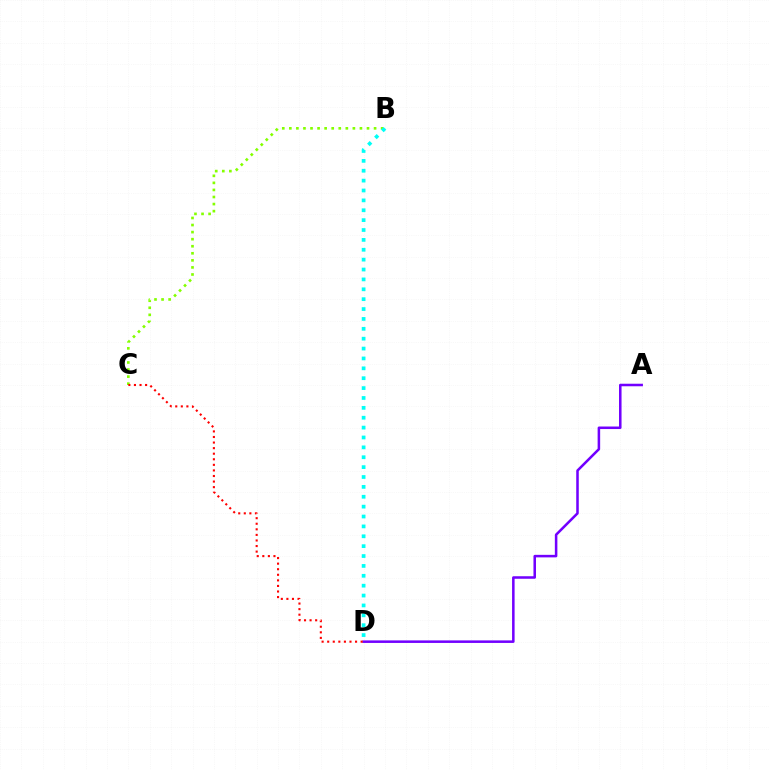{('B', 'C'): [{'color': '#84ff00', 'line_style': 'dotted', 'thickness': 1.92}], ('A', 'D'): [{'color': '#7200ff', 'line_style': 'solid', 'thickness': 1.82}], ('B', 'D'): [{'color': '#00fff6', 'line_style': 'dotted', 'thickness': 2.68}], ('C', 'D'): [{'color': '#ff0000', 'line_style': 'dotted', 'thickness': 1.51}]}